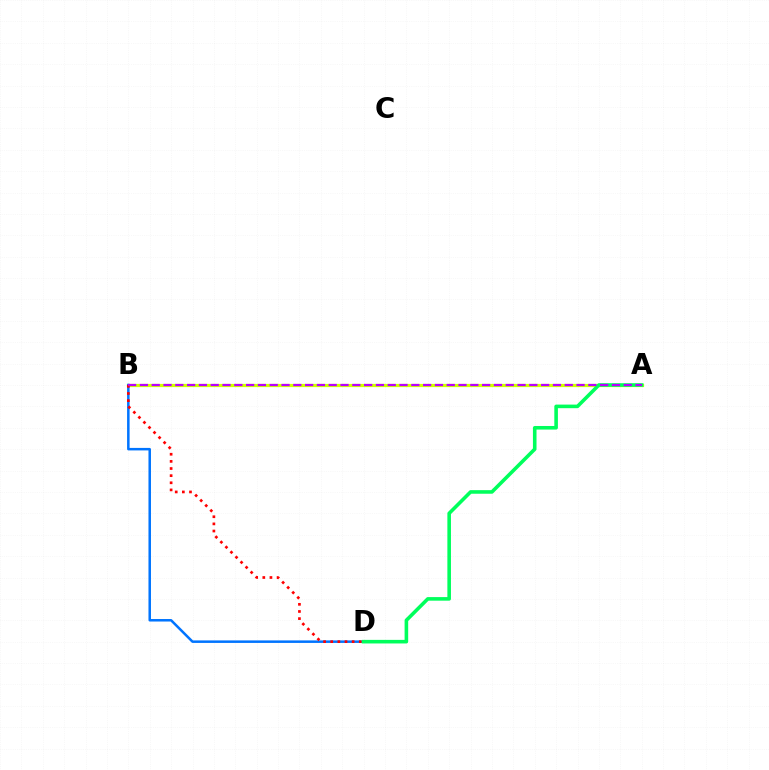{('A', 'B'): [{'color': '#d1ff00', 'line_style': 'solid', 'thickness': 2.31}, {'color': '#b900ff', 'line_style': 'dashed', 'thickness': 1.6}], ('B', 'D'): [{'color': '#0074ff', 'line_style': 'solid', 'thickness': 1.81}, {'color': '#ff0000', 'line_style': 'dotted', 'thickness': 1.94}], ('A', 'D'): [{'color': '#00ff5c', 'line_style': 'solid', 'thickness': 2.58}]}